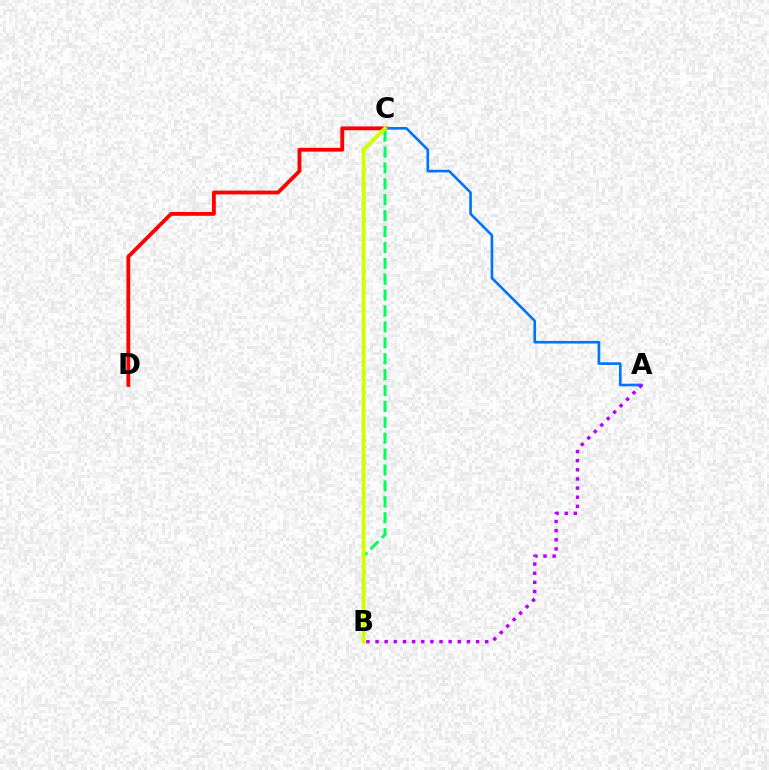{('A', 'C'): [{'color': '#0074ff', 'line_style': 'solid', 'thickness': 1.9}], ('B', 'C'): [{'color': '#00ff5c', 'line_style': 'dashed', 'thickness': 2.16}, {'color': '#d1ff00', 'line_style': 'solid', 'thickness': 2.8}], ('C', 'D'): [{'color': '#ff0000', 'line_style': 'solid', 'thickness': 2.75}], ('A', 'B'): [{'color': '#b900ff', 'line_style': 'dotted', 'thickness': 2.48}]}